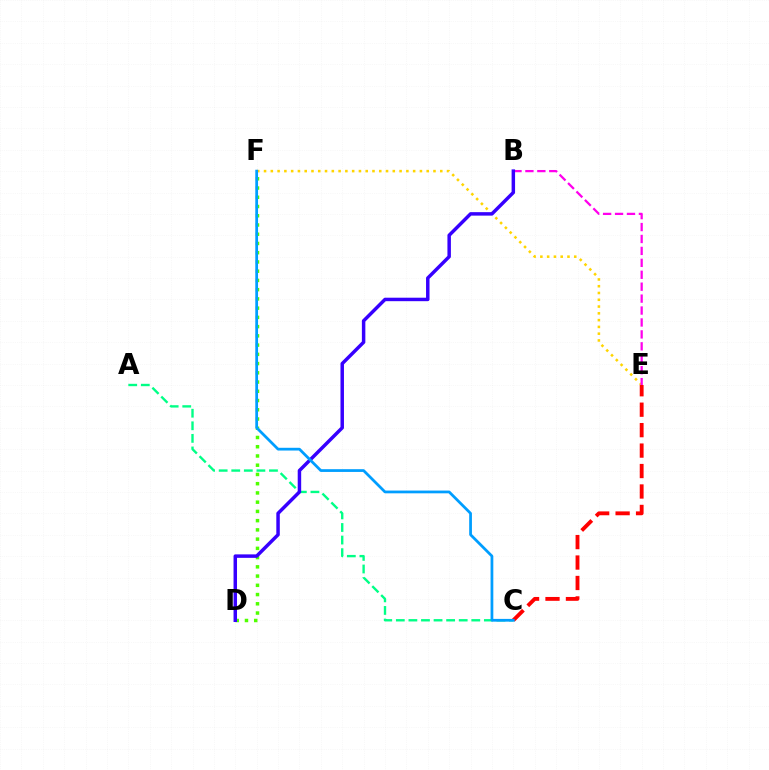{('E', 'F'): [{'color': '#ffd500', 'line_style': 'dotted', 'thickness': 1.84}], ('A', 'C'): [{'color': '#00ff86', 'line_style': 'dashed', 'thickness': 1.71}], ('C', 'E'): [{'color': '#ff0000', 'line_style': 'dashed', 'thickness': 2.78}], ('B', 'E'): [{'color': '#ff00ed', 'line_style': 'dashed', 'thickness': 1.62}], ('D', 'F'): [{'color': '#4fff00', 'line_style': 'dotted', 'thickness': 2.51}], ('B', 'D'): [{'color': '#3700ff', 'line_style': 'solid', 'thickness': 2.5}], ('C', 'F'): [{'color': '#009eff', 'line_style': 'solid', 'thickness': 1.98}]}